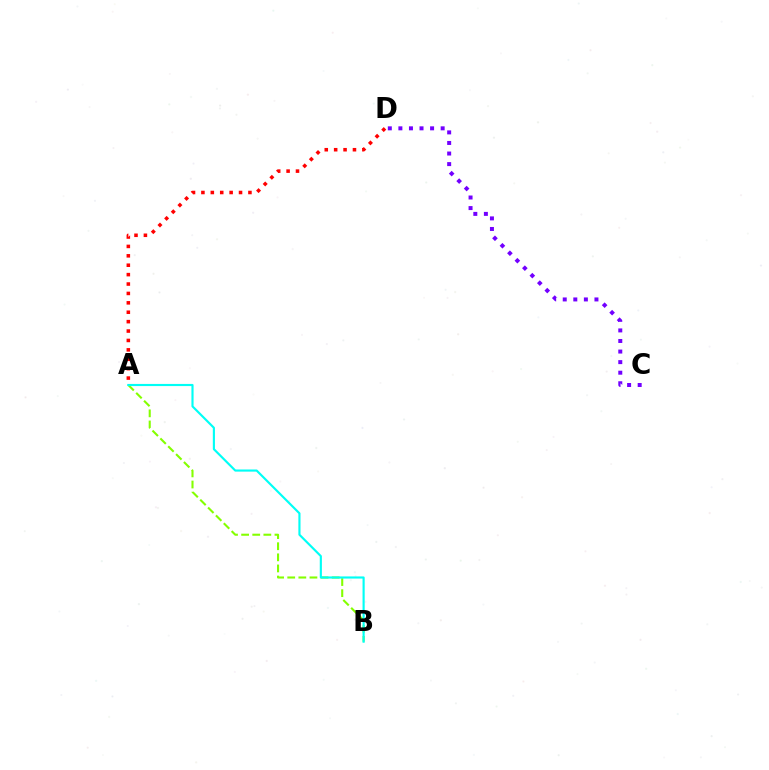{('A', 'B'): [{'color': '#84ff00', 'line_style': 'dashed', 'thickness': 1.51}, {'color': '#00fff6', 'line_style': 'solid', 'thickness': 1.55}], ('A', 'D'): [{'color': '#ff0000', 'line_style': 'dotted', 'thickness': 2.56}], ('C', 'D'): [{'color': '#7200ff', 'line_style': 'dotted', 'thickness': 2.87}]}